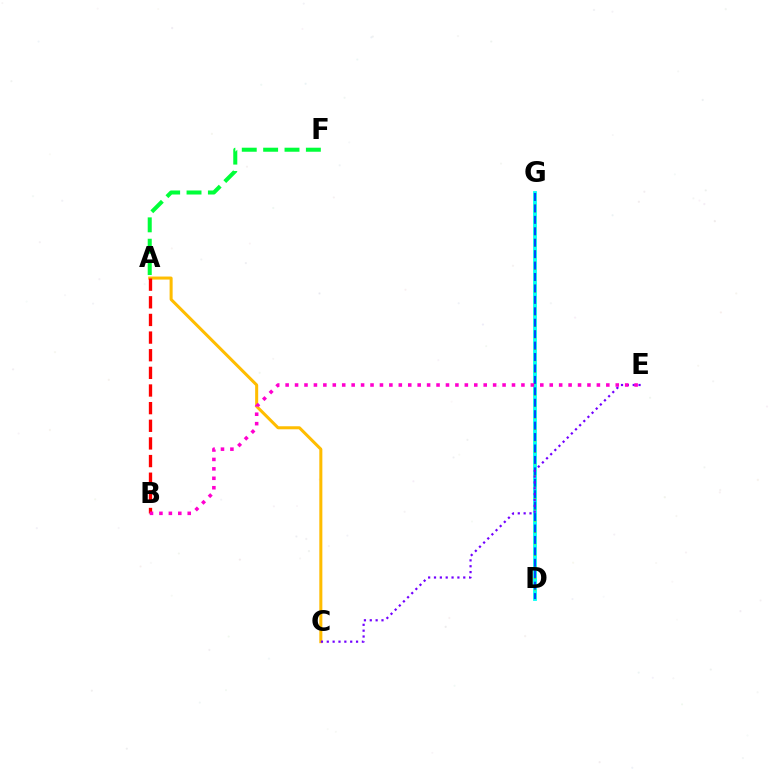{('A', 'F'): [{'color': '#00ff39', 'line_style': 'dashed', 'thickness': 2.9}], ('D', 'G'): [{'color': '#00fff6', 'line_style': 'solid', 'thickness': 2.74}, {'color': '#84ff00', 'line_style': 'dashed', 'thickness': 1.56}, {'color': '#004bff', 'line_style': 'dashed', 'thickness': 1.55}], ('A', 'C'): [{'color': '#ffbd00', 'line_style': 'solid', 'thickness': 2.18}], ('A', 'B'): [{'color': '#ff0000', 'line_style': 'dashed', 'thickness': 2.4}], ('C', 'E'): [{'color': '#7200ff', 'line_style': 'dotted', 'thickness': 1.59}], ('B', 'E'): [{'color': '#ff00cf', 'line_style': 'dotted', 'thickness': 2.56}]}